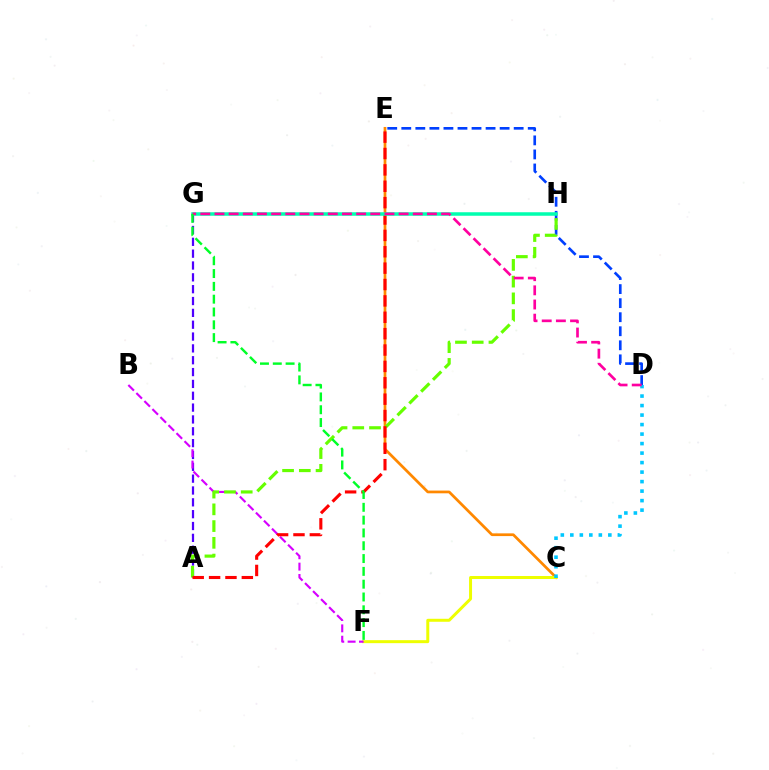{('C', 'E'): [{'color': '#ff8800', 'line_style': 'solid', 'thickness': 1.97}], ('A', 'G'): [{'color': '#4f00ff', 'line_style': 'dashed', 'thickness': 1.61}], ('C', 'F'): [{'color': '#eeff00', 'line_style': 'solid', 'thickness': 2.15}], ('C', 'D'): [{'color': '#00c7ff', 'line_style': 'dotted', 'thickness': 2.58}], ('B', 'F'): [{'color': '#d600ff', 'line_style': 'dashed', 'thickness': 1.54}], ('D', 'E'): [{'color': '#003fff', 'line_style': 'dashed', 'thickness': 1.91}], ('A', 'H'): [{'color': '#66ff00', 'line_style': 'dashed', 'thickness': 2.27}], ('A', 'E'): [{'color': '#ff0000', 'line_style': 'dashed', 'thickness': 2.22}], ('G', 'H'): [{'color': '#00ffaf', 'line_style': 'solid', 'thickness': 2.53}], ('D', 'G'): [{'color': '#ff00a0', 'line_style': 'dashed', 'thickness': 1.92}], ('F', 'G'): [{'color': '#00ff27', 'line_style': 'dashed', 'thickness': 1.74}]}